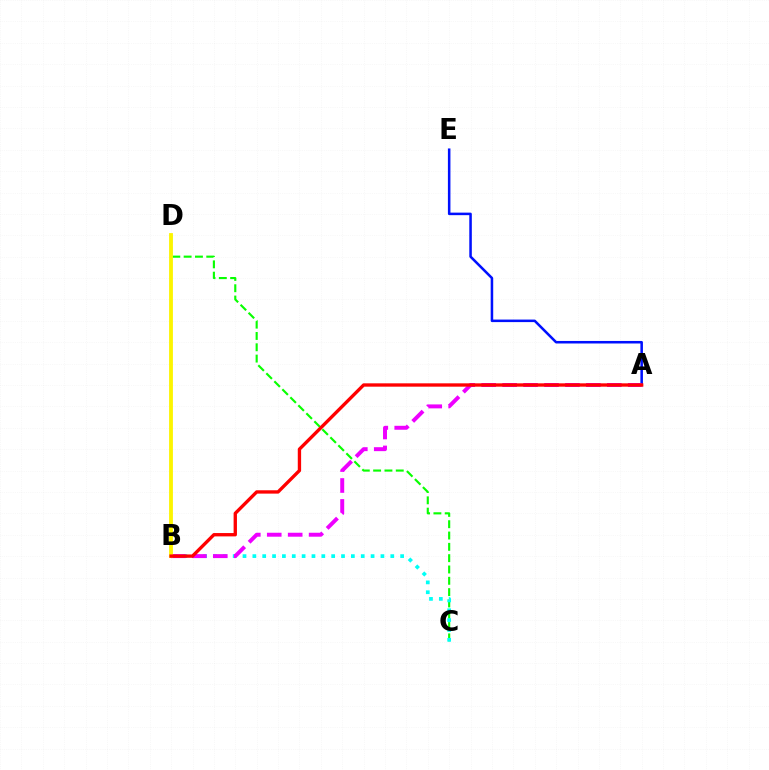{('C', 'D'): [{'color': '#08ff00', 'line_style': 'dashed', 'thickness': 1.54}], ('A', 'E'): [{'color': '#0010ff', 'line_style': 'solid', 'thickness': 1.82}], ('B', 'C'): [{'color': '#00fff6', 'line_style': 'dotted', 'thickness': 2.68}], ('A', 'B'): [{'color': '#ee00ff', 'line_style': 'dashed', 'thickness': 2.84}, {'color': '#ff0000', 'line_style': 'solid', 'thickness': 2.41}], ('B', 'D'): [{'color': '#fcf500', 'line_style': 'solid', 'thickness': 2.74}]}